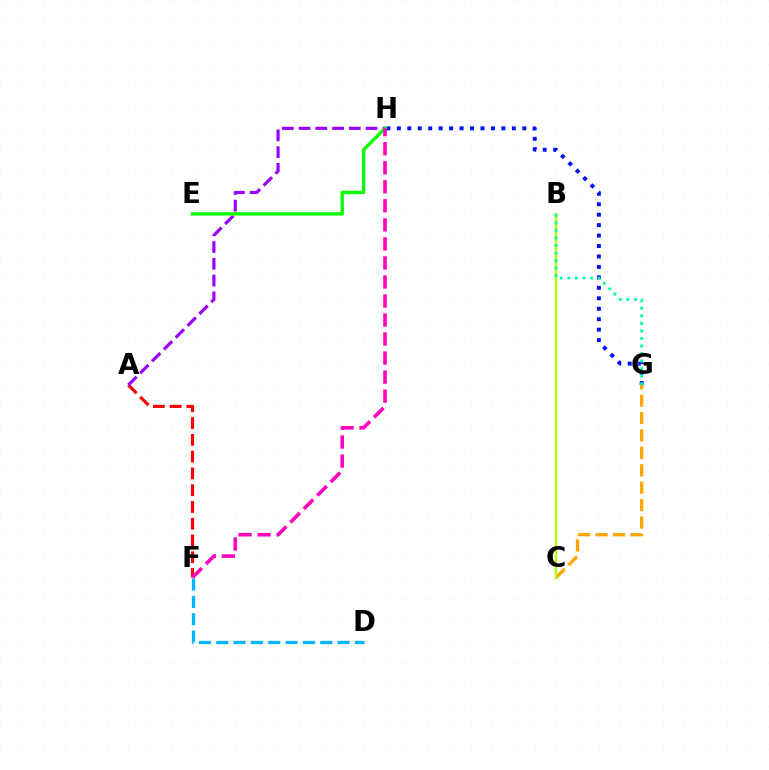{('A', 'F'): [{'color': '#ff0000', 'line_style': 'dashed', 'thickness': 2.28}], ('C', 'G'): [{'color': '#ffa500', 'line_style': 'dashed', 'thickness': 2.37}], ('G', 'H'): [{'color': '#0010ff', 'line_style': 'dotted', 'thickness': 2.84}], ('D', 'F'): [{'color': '#00b5ff', 'line_style': 'dashed', 'thickness': 2.35}], ('A', 'H'): [{'color': '#9b00ff', 'line_style': 'dashed', 'thickness': 2.28}], ('E', 'H'): [{'color': '#08ff00', 'line_style': 'solid', 'thickness': 2.42}], ('F', 'H'): [{'color': '#ff00bd', 'line_style': 'dashed', 'thickness': 2.59}], ('B', 'C'): [{'color': '#b3ff00', 'line_style': 'solid', 'thickness': 1.71}], ('B', 'G'): [{'color': '#00ff9d', 'line_style': 'dotted', 'thickness': 2.05}]}